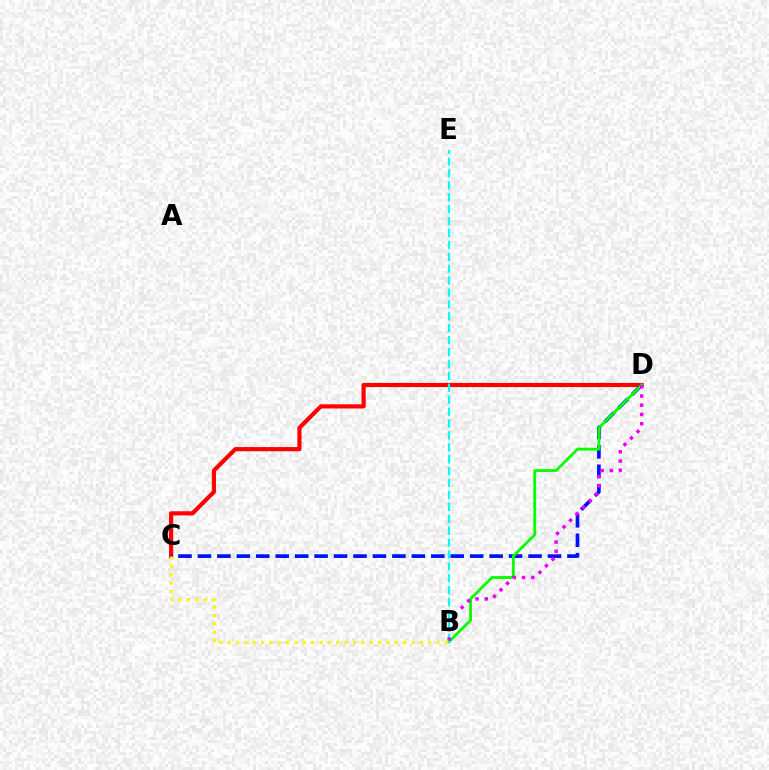{('C', 'D'): [{'color': '#ff0000', 'line_style': 'solid', 'thickness': 3.0}, {'color': '#0010ff', 'line_style': 'dashed', 'thickness': 2.64}], ('B', 'D'): [{'color': '#08ff00', 'line_style': 'solid', 'thickness': 2.04}, {'color': '#ee00ff', 'line_style': 'dotted', 'thickness': 2.51}], ('B', 'C'): [{'color': '#fcf500', 'line_style': 'dotted', 'thickness': 2.27}], ('B', 'E'): [{'color': '#00fff6', 'line_style': 'dashed', 'thickness': 1.62}]}